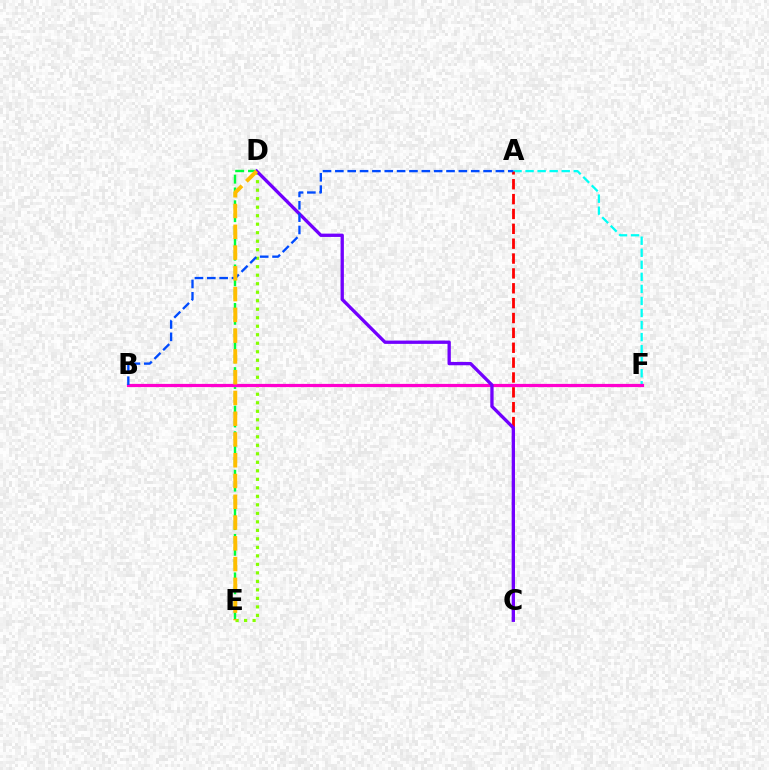{('D', 'E'): [{'color': '#00ff39', 'line_style': 'dashed', 'thickness': 1.74}, {'color': '#84ff00', 'line_style': 'dotted', 'thickness': 2.31}, {'color': '#ffbd00', 'line_style': 'dashed', 'thickness': 2.82}], ('A', 'F'): [{'color': '#00fff6', 'line_style': 'dashed', 'thickness': 1.64}], ('A', 'C'): [{'color': '#ff0000', 'line_style': 'dashed', 'thickness': 2.02}], ('B', 'F'): [{'color': '#ff00cf', 'line_style': 'solid', 'thickness': 2.3}], ('C', 'D'): [{'color': '#7200ff', 'line_style': 'solid', 'thickness': 2.39}], ('A', 'B'): [{'color': '#004bff', 'line_style': 'dashed', 'thickness': 1.68}]}